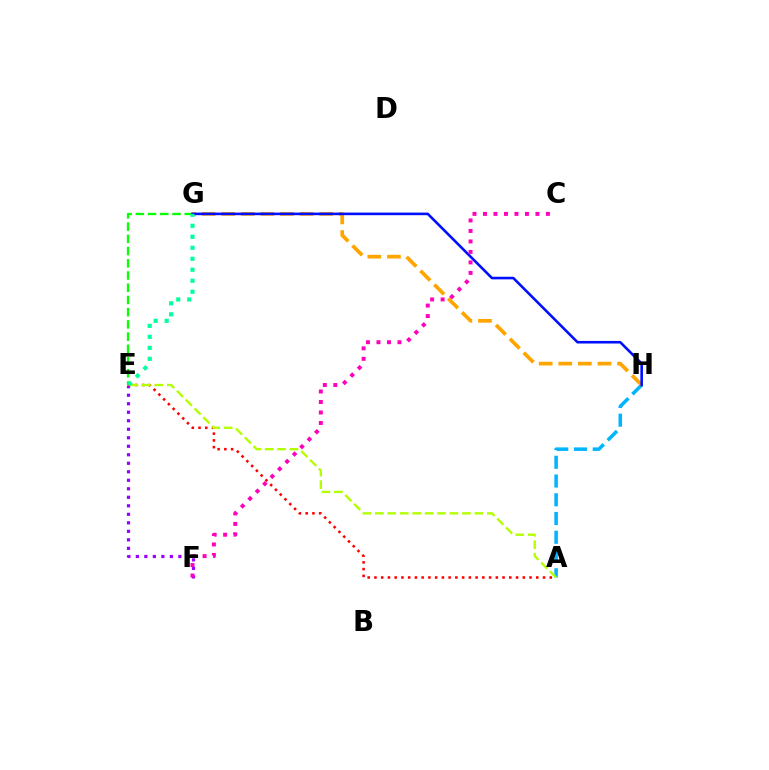{('A', 'H'): [{'color': '#00b5ff', 'line_style': 'dashed', 'thickness': 2.55}], ('E', 'F'): [{'color': '#9b00ff', 'line_style': 'dotted', 'thickness': 2.31}], ('E', 'G'): [{'color': '#08ff00', 'line_style': 'dashed', 'thickness': 1.66}, {'color': '#00ff9d', 'line_style': 'dotted', 'thickness': 2.99}], ('G', 'H'): [{'color': '#ffa500', 'line_style': 'dashed', 'thickness': 2.66}, {'color': '#0010ff', 'line_style': 'solid', 'thickness': 1.87}], ('A', 'E'): [{'color': '#ff0000', 'line_style': 'dotted', 'thickness': 1.83}, {'color': '#b3ff00', 'line_style': 'dashed', 'thickness': 1.69}], ('C', 'F'): [{'color': '#ff00bd', 'line_style': 'dotted', 'thickness': 2.85}]}